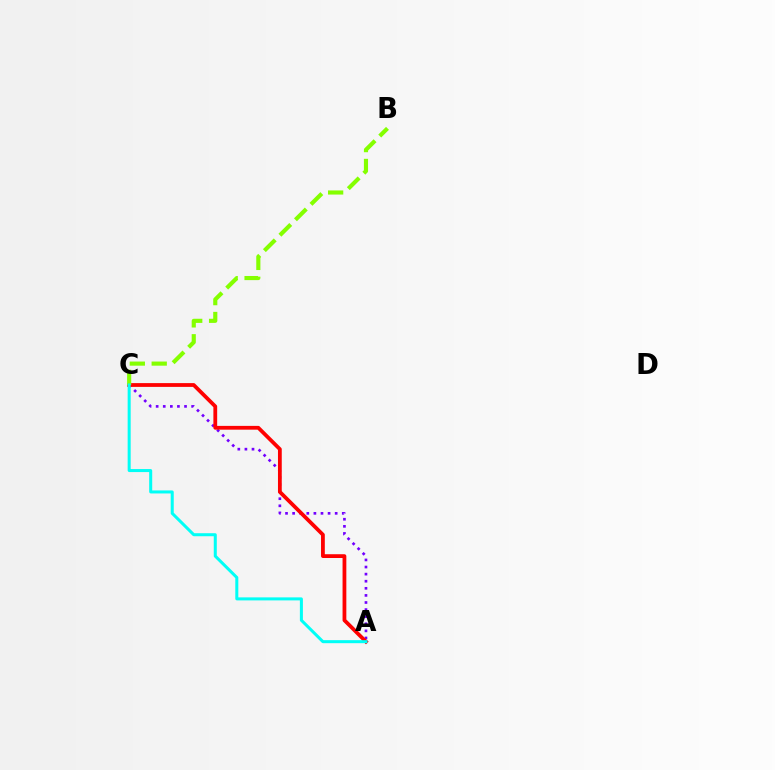{('A', 'C'): [{'color': '#7200ff', 'line_style': 'dotted', 'thickness': 1.93}, {'color': '#ff0000', 'line_style': 'solid', 'thickness': 2.72}, {'color': '#00fff6', 'line_style': 'solid', 'thickness': 2.18}], ('B', 'C'): [{'color': '#84ff00', 'line_style': 'dashed', 'thickness': 2.97}]}